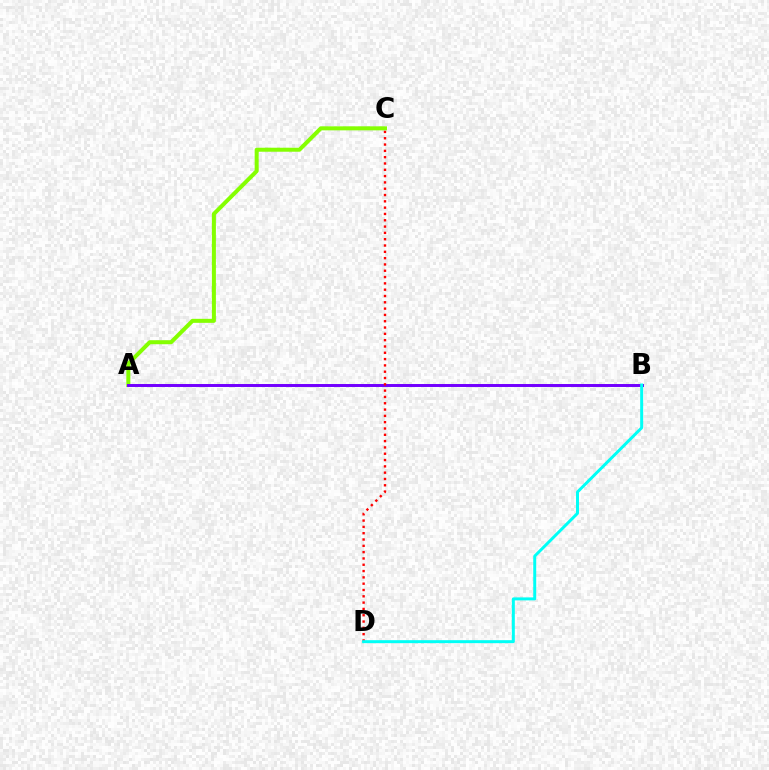{('A', 'C'): [{'color': '#84ff00', 'line_style': 'solid', 'thickness': 2.89}], ('A', 'B'): [{'color': '#7200ff', 'line_style': 'solid', 'thickness': 2.13}], ('C', 'D'): [{'color': '#ff0000', 'line_style': 'dotted', 'thickness': 1.71}], ('B', 'D'): [{'color': '#00fff6', 'line_style': 'solid', 'thickness': 2.14}]}